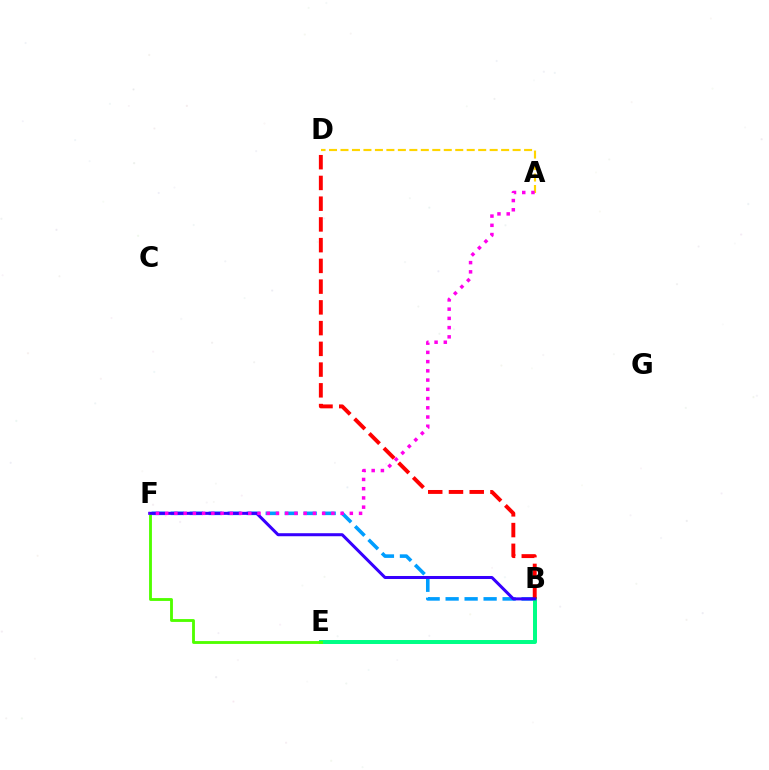{('B', 'F'): [{'color': '#009eff', 'line_style': 'dashed', 'thickness': 2.58}, {'color': '#3700ff', 'line_style': 'solid', 'thickness': 2.18}], ('B', 'E'): [{'color': '#00ff86', 'line_style': 'solid', 'thickness': 2.86}], ('E', 'F'): [{'color': '#4fff00', 'line_style': 'solid', 'thickness': 2.06}], ('A', 'D'): [{'color': '#ffd500', 'line_style': 'dashed', 'thickness': 1.56}], ('B', 'D'): [{'color': '#ff0000', 'line_style': 'dashed', 'thickness': 2.82}], ('A', 'F'): [{'color': '#ff00ed', 'line_style': 'dotted', 'thickness': 2.51}]}